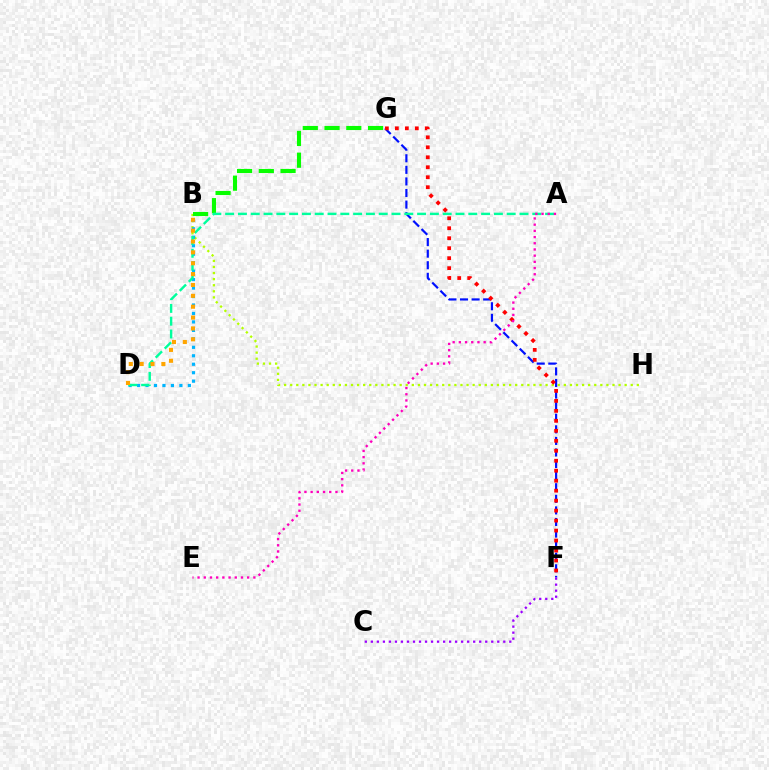{('B', 'H'): [{'color': '#b3ff00', 'line_style': 'dotted', 'thickness': 1.65}], ('B', 'D'): [{'color': '#00b5ff', 'line_style': 'dotted', 'thickness': 2.3}, {'color': '#ffa500', 'line_style': 'dotted', 'thickness': 2.95}], ('F', 'G'): [{'color': '#0010ff', 'line_style': 'dashed', 'thickness': 1.57}, {'color': '#ff0000', 'line_style': 'dotted', 'thickness': 2.71}], ('B', 'G'): [{'color': '#08ff00', 'line_style': 'dashed', 'thickness': 2.95}], ('A', 'D'): [{'color': '#00ff9d', 'line_style': 'dashed', 'thickness': 1.74}], ('C', 'F'): [{'color': '#9b00ff', 'line_style': 'dotted', 'thickness': 1.64}], ('A', 'E'): [{'color': '#ff00bd', 'line_style': 'dotted', 'thickness': 1.68}]}